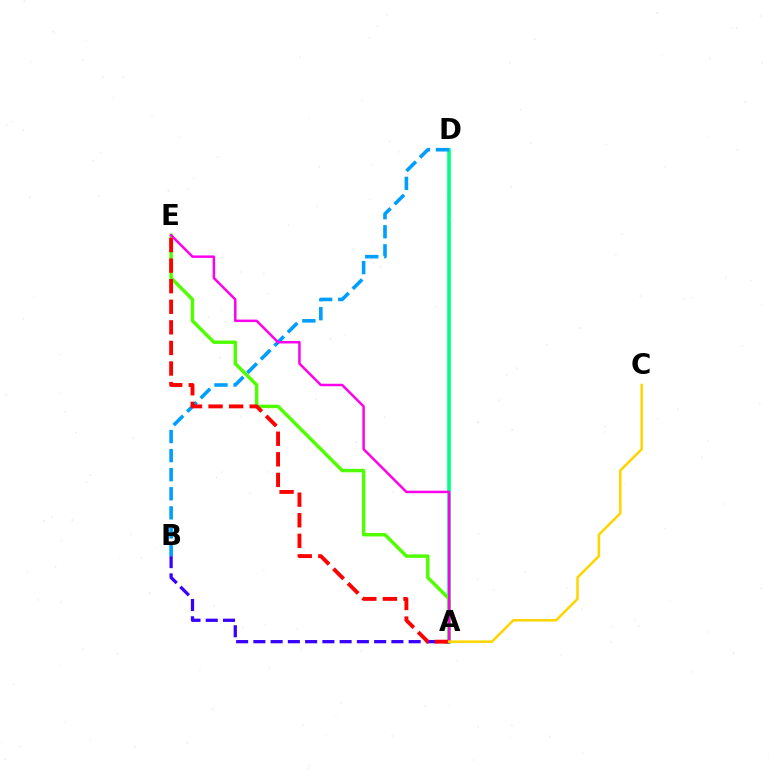{('A', 'D'): [{'color': '#00ff86', 'line_style': 'solid', 'thickness': 2.59}], ('A', 'E'): [{'color': '#4fff00', 'line_style': 'solid', 'thickness': 2.48}, {'color': '#ff0000', 'line_style': 'dashed', 'thickness': 2.8}, {'color': '#ff00ed', 'line_style': 'solid', 'thickness': 1.79}], ('A', 'B'): [{'color': '#3700ff', 'line_style': 'dashed', 'thickness': 2.34}], ('B', 'D'): [{'color': '#009eff', 'line_style': 'dashed', 'thickness': 2.59}], ('A', 'C'): [{'color': '#ffd500', 'line_style': 'solid', 'thickness': 1.82}]}